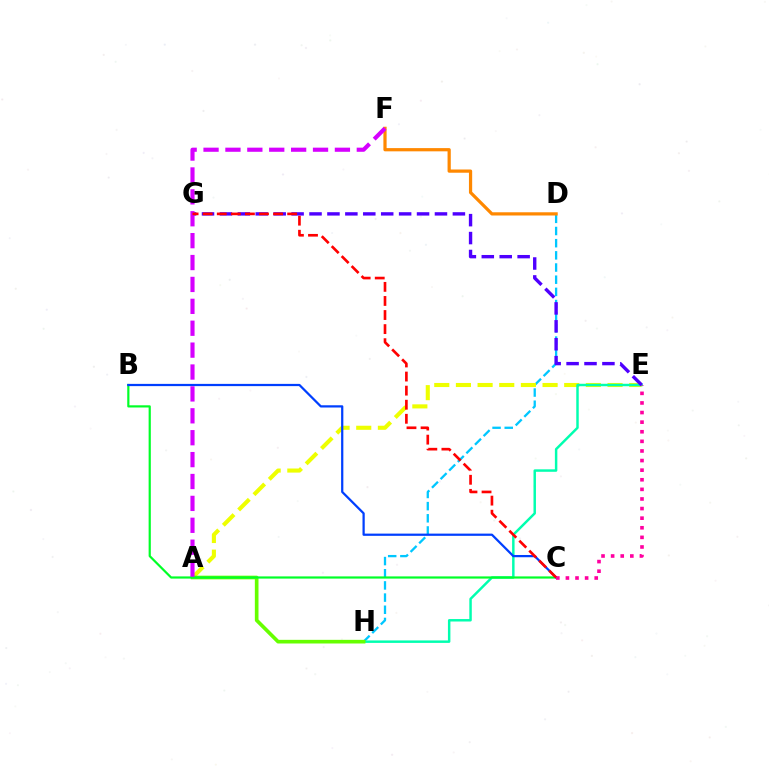{('D', 'H'): [{'color': '#00c7ff', 'line_style': 'dashed', 'thickness': 1.65}], ('D', 'F'): [{'color': '#ff8800', 'line_style': 'solid', 'thickness': 2.32}], ('A', 'E'): [{'color': '#eeff00', 'line_style': 'dashed', 'thickness': 2.94}], ('E', 'H'): [{'color': '#00ffaf', 'line_style': 'solid', 'thickness': 1.77}], ('A', 'H'): [{'color': '#66ff00', 'line_style': 'solid', 'thickness': 2.63}], ('B', 'C'): [{'color': '#00ff27', 'line_style': 'solid', 'thickness': 1.58}, {'color': '#003fff', 'line_style': 'solid', 'thickness': 1.61}], ('C', 'E'): [{'color': '#ff00a0', 'line_style': 'dotted', 'thickness': 2.61}], ('E', 'G'): [{'color': '#4f00ff', 'line_style': 'dashed', 'thickness': 2.43}], ('A', 'F'): [{'color': '#d600ff', 'line_style': 'dashed', 'thickness': 2.97}], ('C', 'G'): [{'color': '#ff0000', 'line_style': 'dashed', 'thickness': 1.91}]}